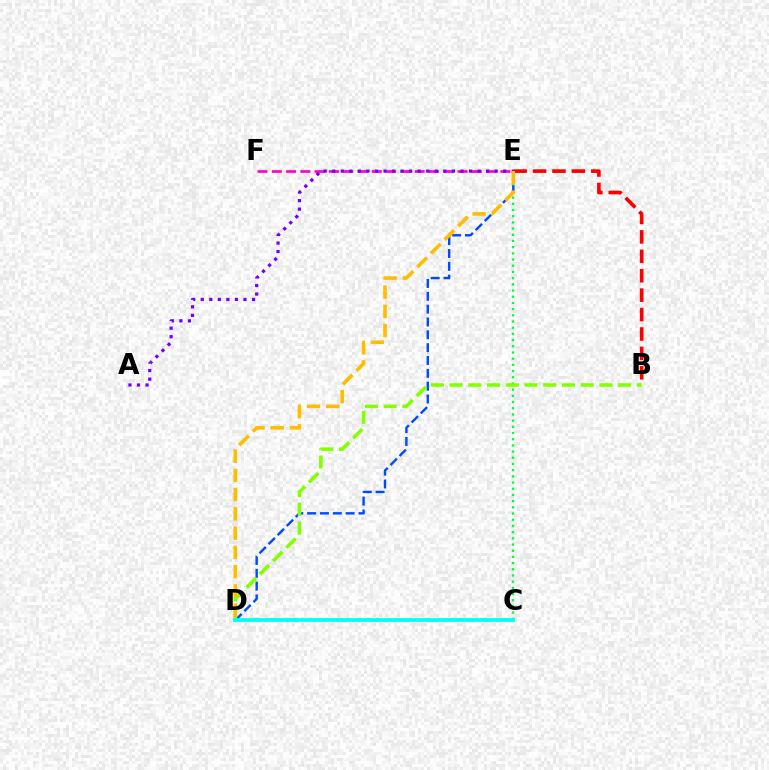{('B', 'E'): [{'color': '#ff0000', 'line_style': 'dashed', 'thickness': 2.64}], ('C', 'E'): [{'color': '#00ff39', 'line_style': 'dotted', 'thickness': 1.68}], ('E', 'F'): [{'color': '#ff00cf', 'line_style': 'dashed', 'thickness': 1.94}], ('D', 'E'): [{'color': '#004bff', 'line_style': 'dashed', 'thickness': 1.74}, {'color': '#ffbd00', 'line_style': 'dashed', 'thickness': 2.61}], ('A', 'E'): [{'color': '#7200ff', 'line_style': 'dotted', 'thickness': 2.32}], ('B', 'D'): [{'color': '#84ff00', 'line_style': 'dashed', 'thickness': 2.54}], ('C', 'D'): [{'color': '#00fff6', 'line_style': 'solid', 'thickness': 2.71}]}